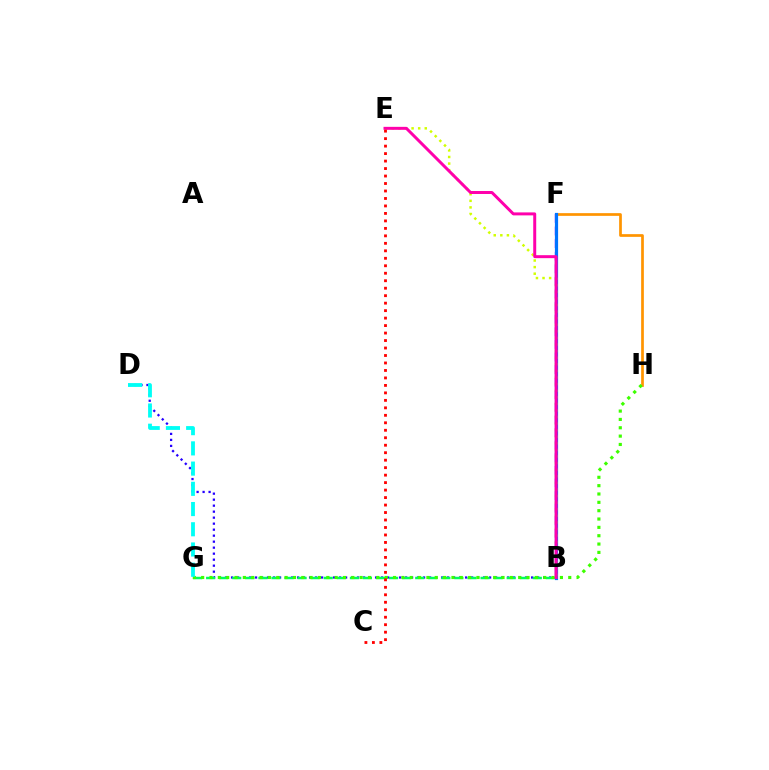{('B', 'D'): [{'color': '#2500ff', 'line_style': 'dotted', 'thickness': 1.63}], ('B', 'G'): [{'color': '#00ff5c', 'line_style': 'dashed', 'thickness': 1.78}], ('F', 'H'): [{'color': '#ff9400', 'line_style': 'solid', 'thickness': 1.95}], ('B', 'F'): [{'color': '#b900ff', 'line_style': 'dashed', 'thickness': 1.71}, {'color': '#0074ff', 'line_style': 'solid', 'thickness': 2.3}], ('G', 'H'): [{'color': '#3dff00', 'line_style': 'dotted', 'thickness': 2.27}], ('B', 'E'): [{'color': '#d1ff00', 'line_style': 'dotted', 'thickness': 1.79}, {'color': '#ff00ac', 'line_style': 'solid', 'thickness': 2.14}], ('D', 'G'): [{'color': '#00fff6', 'line_style': 'dashed', 'thickness': 2.75}], ('C', 'E'): [{'color': '#ff0000', 'line_style': 'dotted', 'thickness': 2.03}]}